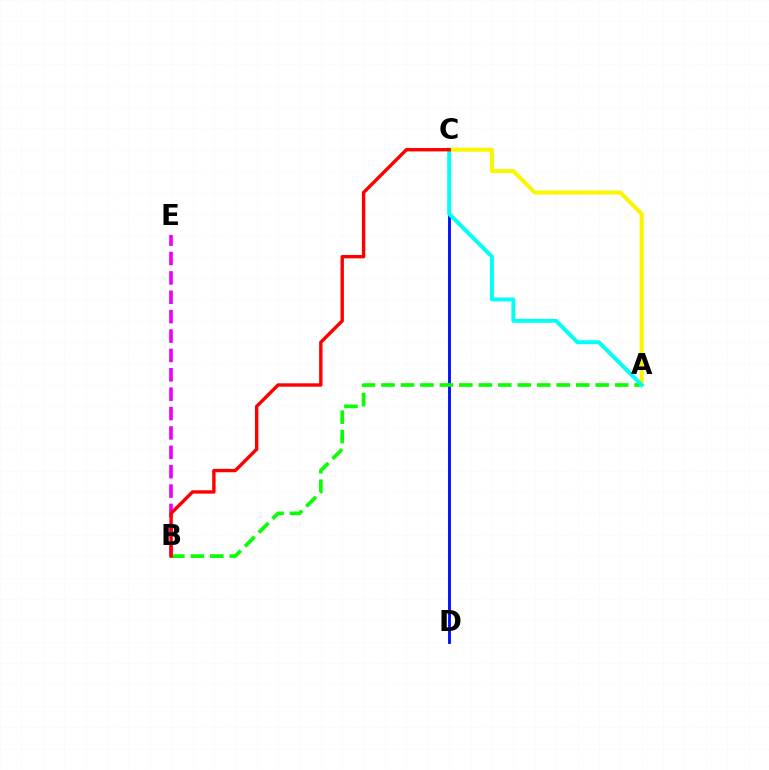{('C', 'D'): [{'color': '#0010ff', 'line_style': 'solid', 'thickness': 2.07}], ('B', 'E'): [{'color': '#ee00ff', 'line_style': 'dashed', 'thickness': 2.63}], ('A', 'B'): [{'color': '#08ff00', 'line_style': 'dashed', 'thickness': 2.65}], ('A', 'C'): [{'color': '#fcf500', 'line_style': 'solid', 'thickness': 2.9}, {'color': '#00fff6', 'line_style': 'solid', 'thickness': 2.83}], ('B', 'C'): [{'color': '#ff0000', 'line_style': 'solid', 'thickness': 2.44}]}